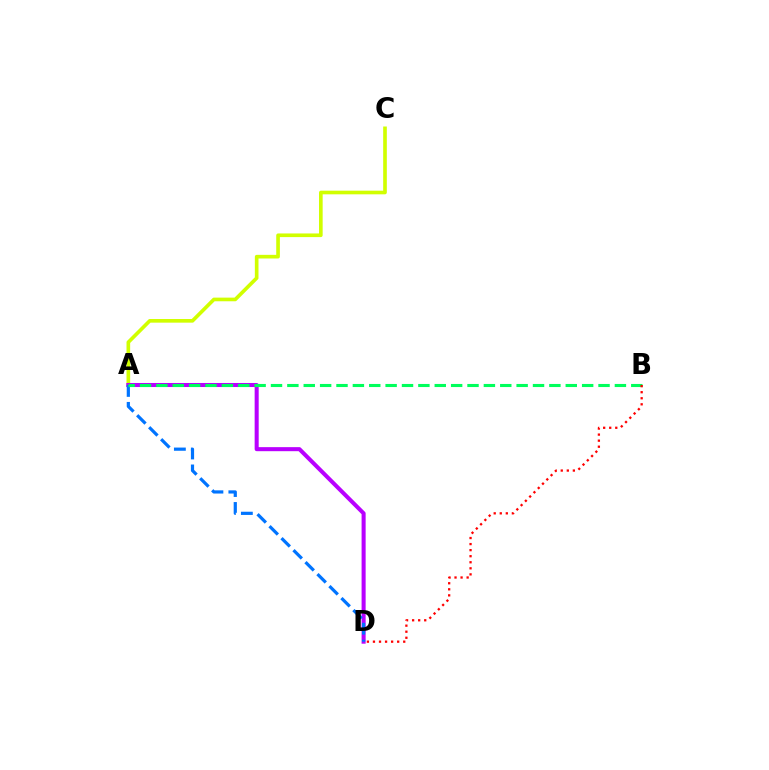{('A', 'C'): [{'color': '#d1ff00', 'line_style': 'solid', 'thickness': 2.63}], ('A', 'D'): [{'color': '#b900ff', 'line_style': 'solid', 'thickness': 2.91}, {'color': '#0074ff', 'line_style': 'dashed', 'thickness': 2.3}], ('A', 'B'): [{'color': '#00ff5c', 'line_style': 'dashed', 'thickness': 2.22}], ('B', 'D'): [{'color': '#ff0000', 'line_style': 'dotted', 'thickness': 1.65}]}